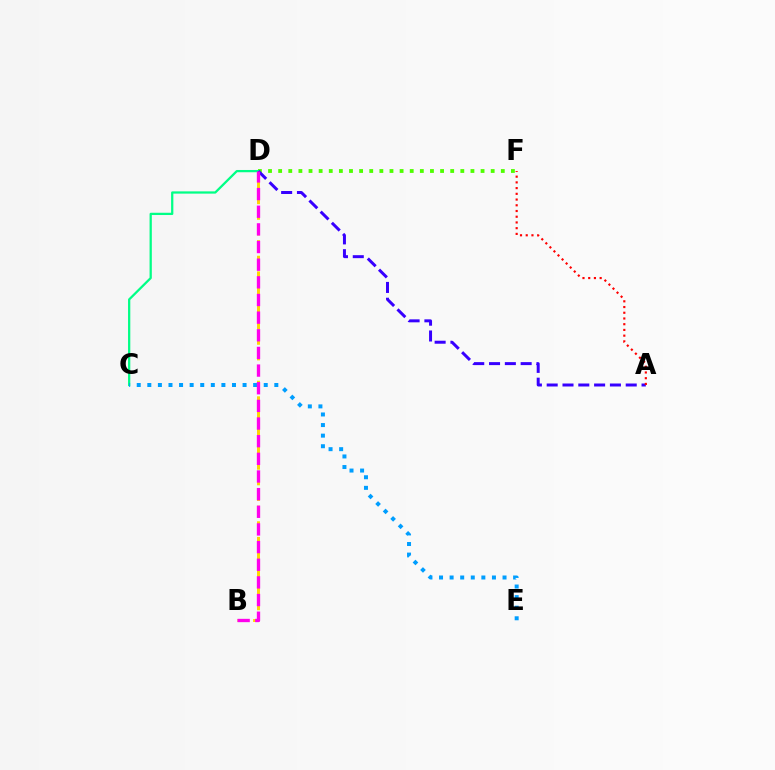{('D', 'F'): [{'color': '#4fff00', 'line_style': 'dotted', 'thickness': 2.75}], ('B', 'D'): [{'color': '#ffd500', 'line_style': 'dashed', 'thickness': 2.12}, {'color': '#ff00ed', 'line_style': 'dashed', 'thickness': 2.4}], ('C', 'D'): [{'color': '#00ff86', 'line_style': 'solid', 'thickness': 1.63}], ('A', 'D'): [{'color': '#3700ff', 'line_style': 'dashed', 'thickness': 2.15}], ('C', 'E'): [{'color': '#009eff', 'line_style': 'dotted', 'thickness': 2.88}], ('A', 'F'): [{'color': '#ff0000', 'line_style': 'dotted', 'thickness': 1.55}]}